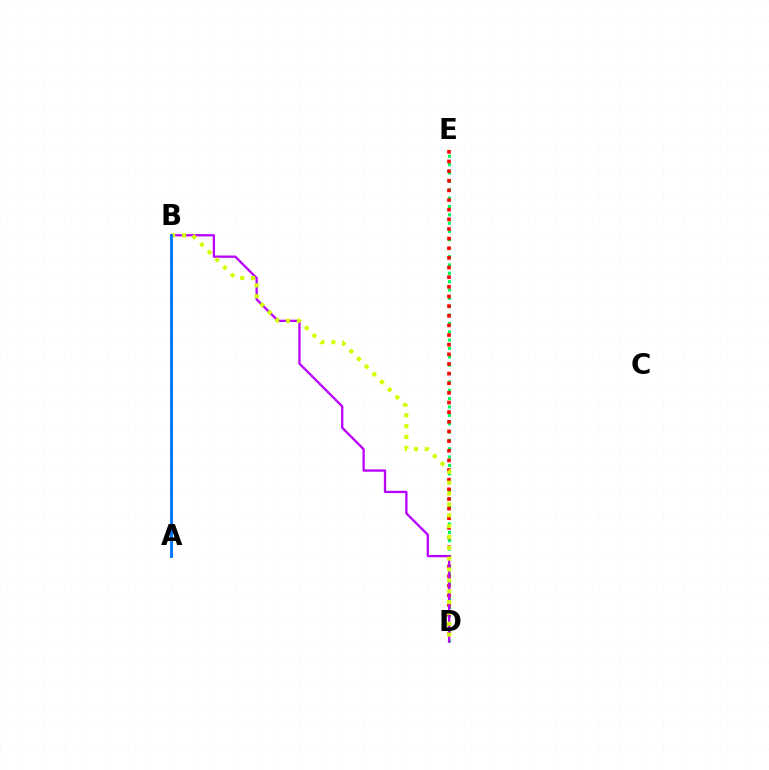{('D', 'E'): [{'color': '#00ff5c', 'line_style': 'dotted', 'thickness': 2.27}, {'color': '#ff0000', 'line_style': 'dotted', 'thickness': 2.62}], ('B', 'D'): [{'color': '#b900ff', 'line_style': 'solid', 'thickness': 1.66}, {'color': '#d1ff00', 'line_style': 'dotted', 'thickness': 2.95}], ('A', 'B'): [{'color': '#0074ff', 'line_style': 'solid', 'thickness': 2.04}]}